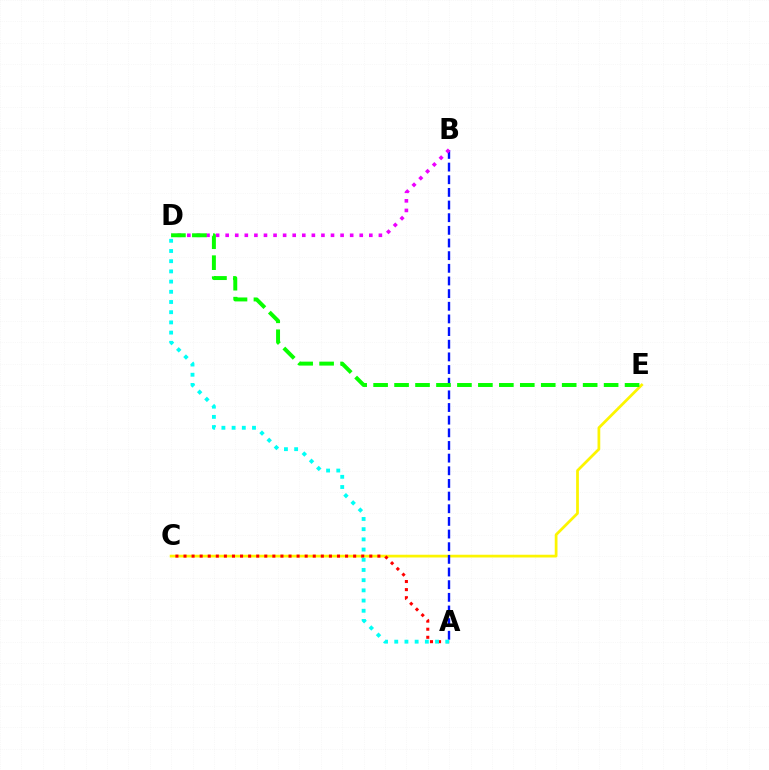{('C', 'E'): [{'color': '#fcf500', 'line_style': 'solid', 'thickness': 1.98}], ('A', 'C'): [{'color': '#ff0000', 'line_style': 'dotted', 'thickness': 2.19}], ('A', 'B'): [{'color': '#0010ff', 'line_style': 'dashed', 'thickness': 1.72}], ('B', 'D'): [{'color': '#ee00ff', 'line_style': 'dotted', 'thickness': 2.6}], ('A', 'D'): [{'color': '#00fff6', 'line_style': 'dotted', 'thickness': 2.77}], ('D', 'E'): [{'color': '#08ff00', 'line_style': 'dashed', 'thickness': 2.85}]}